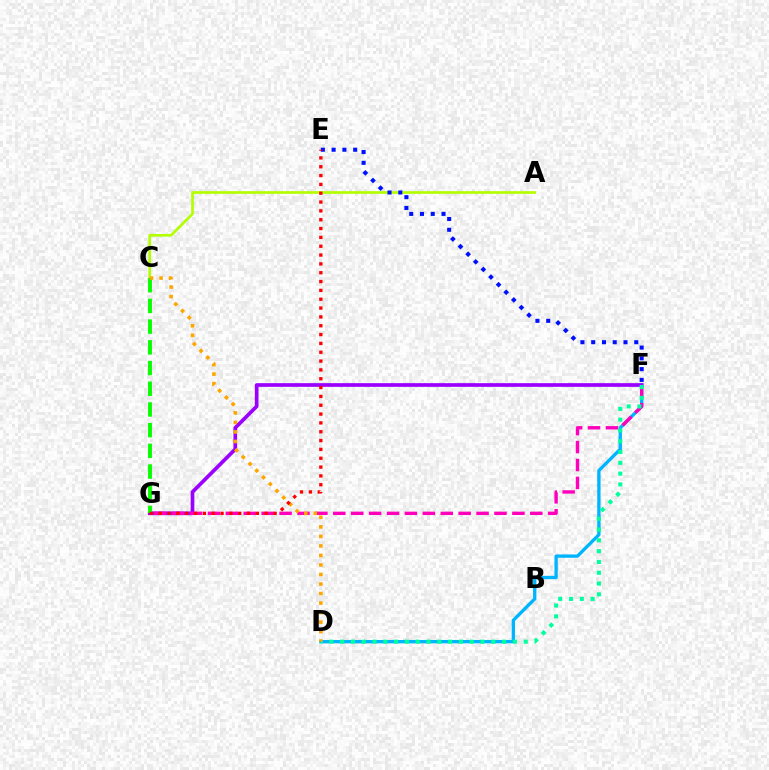{('D', 'F'): [{'color': '#00b5ff', 'line_style': 'solid', 'thickness': 2.39}, {'color': '#00ff9d', 'line_style': 'dotted', 'thickness': 2.93}], ('F', 'G'): [{'color': '#9b00ff', 'line_style': 'solid', 'thickness': 2.65}, {'color': '#ff00bd', 'line_style': 'dashed', 'thickness': 2.43}], ('A', 'C'): [{'color': '#b3ff00', 'line_style': 'solid', 'thickness': 1.94}], ('C', 'G'): [{'color': '#08ff00', 'line_style': 'dashed', 'thickness': 2.81}], ('E', 'F'): [{'color': '#0010ff', 'line_style': 'dotted', 'thickness': 2.93}], ('C', 'D'): [{'color': '#ffa500', 'line_style': 'dotted', 'thickness': 2.59}], ('E', 'G'): [{'color': '#ff0000', 'line_style': 'dotted', 'thickness': 2.4}]}